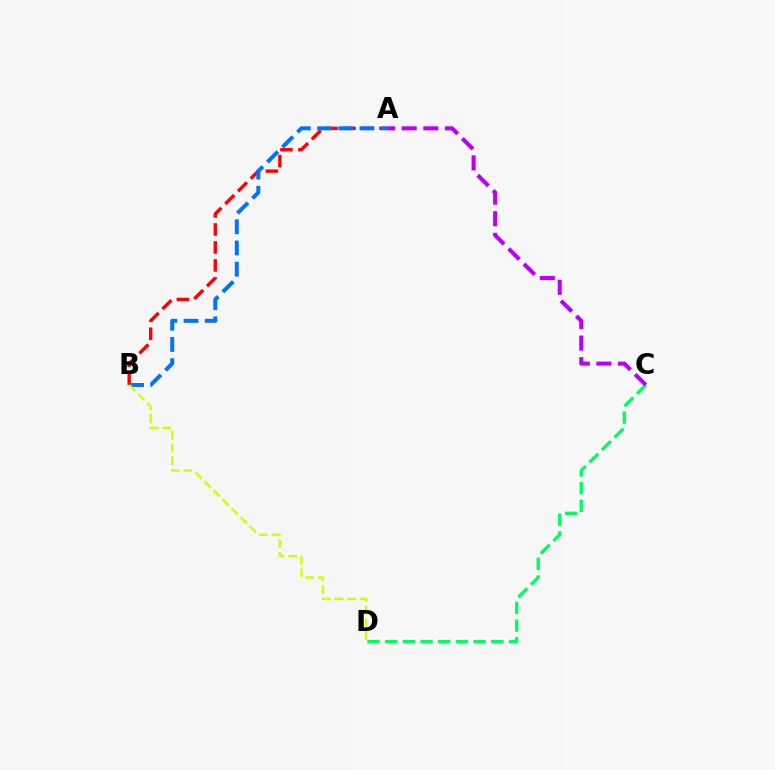{('A', 'B'): [{'color': '#ff0000', 'line_style': 'dashed', 'thickness': 2.44}, {'color': '#0074ff', 'line_style': 'dashed', 'thickness': 2.88}], ('C', 'D'): [{'color': '#00ff5c', 'line_style': 'dashed', 'thickness': 2.4}], ('A', 'C'): [{'color': '#b900ff', 'line_style': 'dashed', 'thickness': 2.93}], ('B', 'D'): [{'color': '#d1ff00', 'line_style': 'dashed', 'thickness': 1.73}]}